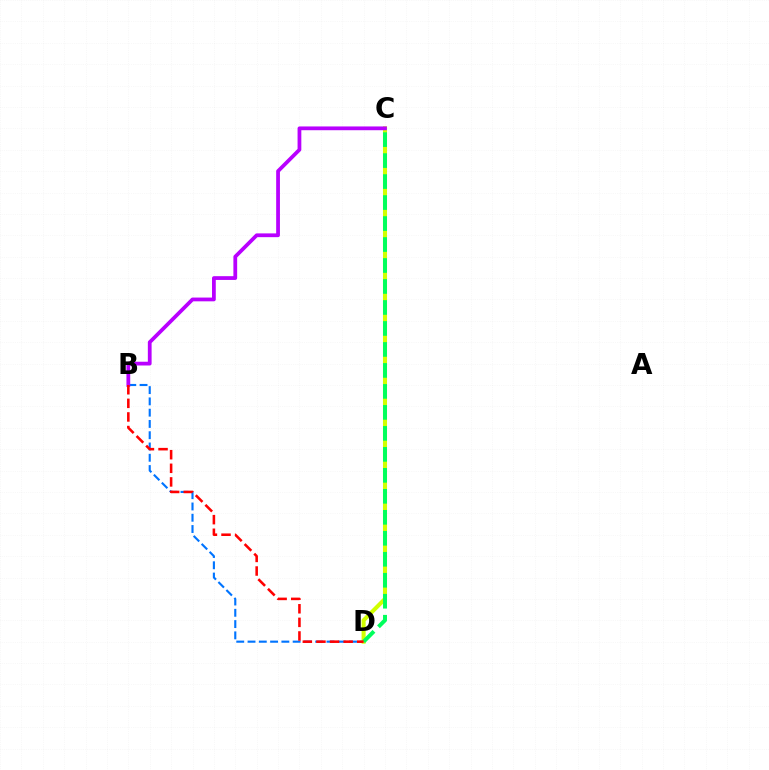{('B', 'D'): [{'color': '#0074ff', 'line_style': 'dashed', 'thickness': 1.53}, {'color': '#ff0000', 'line_style': 'dashed', 'thickness': 1.85}], ('C', 'D'): [{'color': '#d1ff00', 'line_style': 'solid', 'thickness': 2.93}, {'color': '#00ff5c', 'line_style': 'dashed', 'thickness': 2.85}], ('B', 'C'): [{'color': '#b900ff', 'line_style': 'solid', 'thickness': 2.71}]}